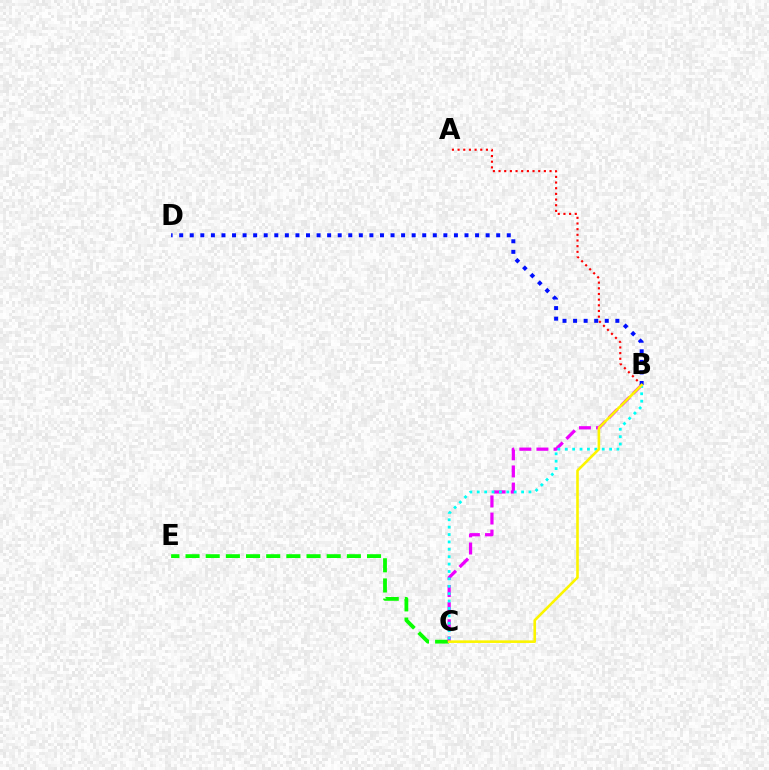{('A', 'B'): [{'color': '#ff0000', 'line_style': 'dotted', 'thickness': 1.54}], ('C', 'E'): [{'color': '#08ff00', 'line_style': 'dashed', 'thickness': 2.74}], ('B', 'C'): [{'color': '#ee00ff', 'line_style': 'dashed', 'thickness': 2.33}, {'color': '#00fff6', 'line_style': 'dotted', 'thickness': 2.01}, {'color': '#fcf500', 'line_style': 'solid', 'thickness': 1.88}], ('B', 'D'): [{'color': '#0010ff', 'line_style': 'dotted', 'thickness': 2.87}]}